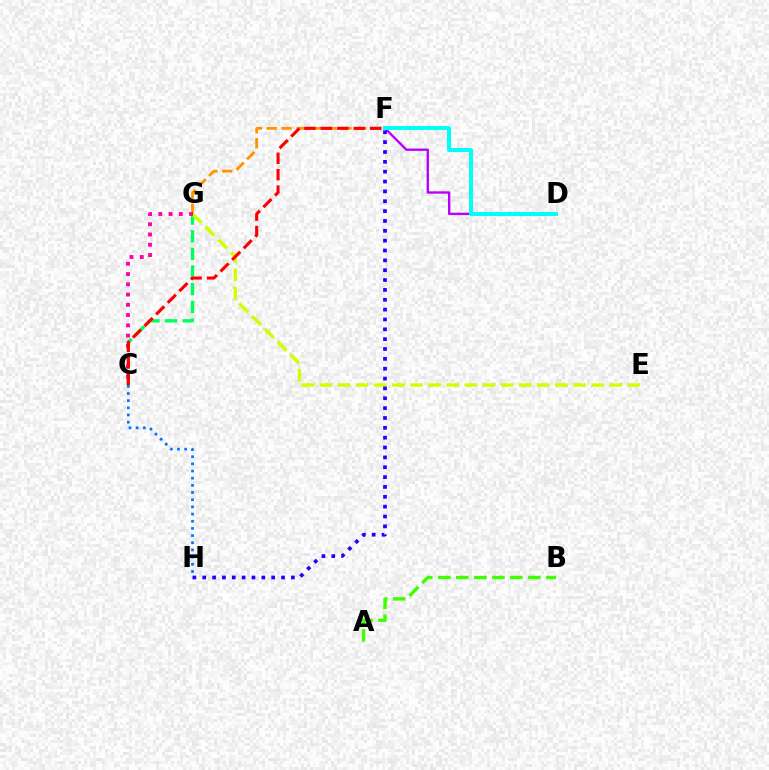{('F', 'G'): [{'color': '#ff9400', 'line_style': 'dashed', 'thickness': 2.03}], ('C', 'G'): [{'color': '#00ff5c', 'line_style': 'dashed', 'thickness': 2.4}, {'color': '#ff00ac', 'line_style': 'dotted', 'thickness': 2.79}], ('A', 'B'): [{'color': '#3dff00', 'line_style': 'dashed', 'thickness': 2.45}], ('E', 'G'): [{'color': '#d1ff00', 'line_style': 'dashed', 'thickness': 2.46}], ('D', 'F'): [{'color': '#b900ff', 'line_style': 'solid', 'thickness': 1.7}, {'color': '#00fff6', 'line_style': 'solid', 'thickness': 2.85}], ('F', 'H'): [{'color': '#2500ff', 'line_style': 'dotted', 'thickness': 2.68}], ('C', 'H'): [{'color': '#0074ff', 'line_style': 'dotted', 'thickness': 1.95}], ('C', 'F'): [{'color': '#ff0000', 'line_style': 'dashed', 'thickness': 2.23}]}